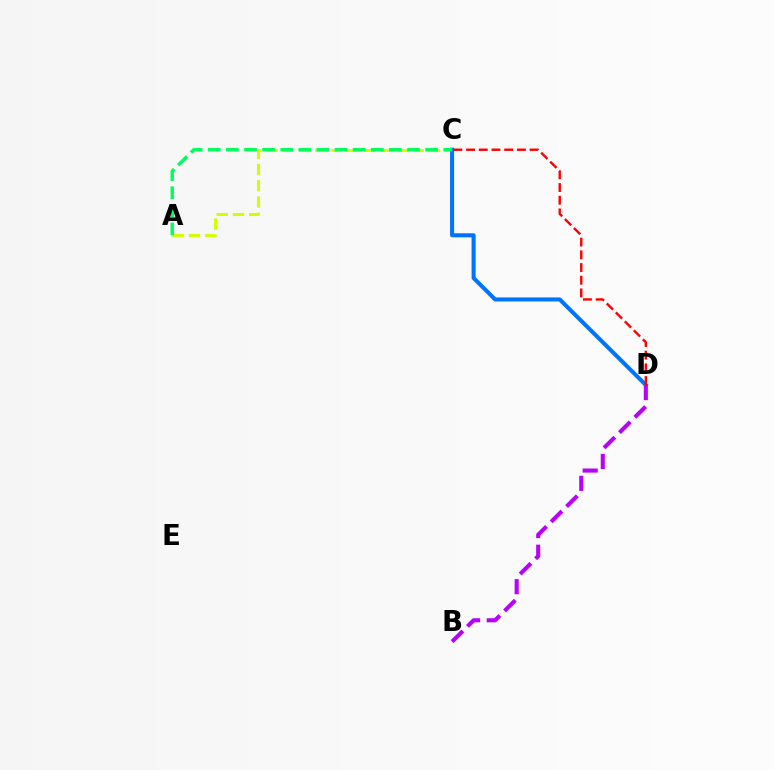{('A', 'C'): [{'color': '#d1ff00', 'line_style': 'dashed', 'thickness': 2.21}, {'color': '#00ff5c', 'line_style': 'dashed', 'thickness': 2.46}], ('C', 'D'): [{'color': '#0074ff', 'line_style': 'solid', 'thickness': 2.92}, {'color': '#ff0000', 'line_style': 'dashed', 'thickness': 1.73}], ('B', 'D'): [{'color': '#b900ff', 'line_style': 'dashed', 'thickness': 2.95}]}